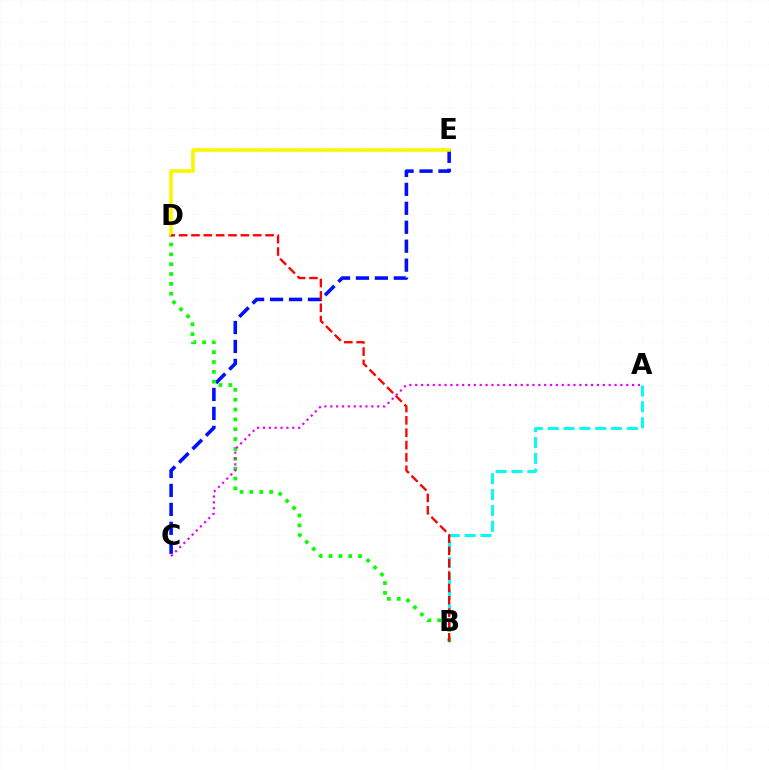{('A', 'B'): [{'color': '#00fff6', 'line_style': 'dashed', 'thickness': 2.15}], ('C', 'E'): [{'color': '#0010ff', 'line_style': 'dashed', 'thickness': 2.57}], ('D', 'E'): [{'color': '#fcf500', 'line_style': 'solid', 'thickness': 2.57}], ('B', 'D'): [{'color': '#08ff00', 'line_style': 'dotted', 'thickness': 2.68}, {'color': '#ff0000', 'line_style': 'dashed', 'thickness': 1.68}], ('A', 'C'): [{'color': '#ee00ff', 'line_style': 'dotted', 'thickness': 1.59}]}